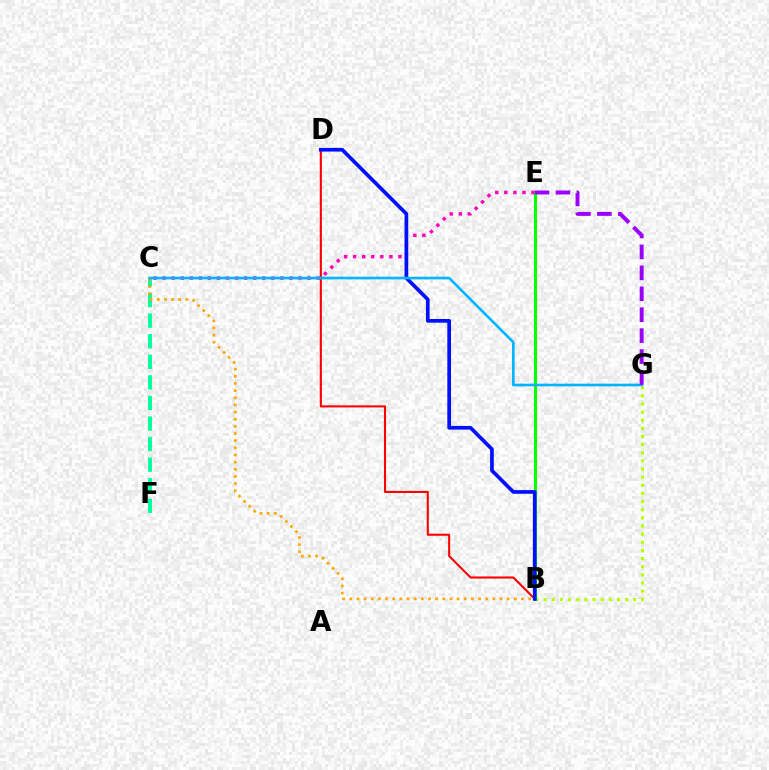{('C', 'E'): [{'color': '#ff00bd', 'line_style': 'dotted', 'thickness': 2.46}], ('B', 'G'): [{'color': '#b3ff00', 'line_style': 'dotted', 'thickness': 2.21}], ('C', 'F'): [{'color': '#00ff9d', 'line_style': 'dashed', 'thickness': 2.79}], ('B', 'D'): [{'color': '#ff0000', 'line_style': 'solid', 'thickness': 1.5}, {'color': '#0010ff', 'line_style': 'solid', 'thickness': 2.66}], ('B', 'E'): [{'color': '#08ff00', 'line_style': 'solid', 'thickness': 2.22}], ('B', 'C'): [{'color': '#ffa500', 'line_style': 'dotted', 'thickness': 1.94}], ('C', 'G'): [{'color': '#00b5ff', 'line_style': 'solid', 'thickness': 1.91}], ('E', 'G'): [{'color': '#9b00ff', 'line_style': 'dashed', 'thickness': 2.84}]}